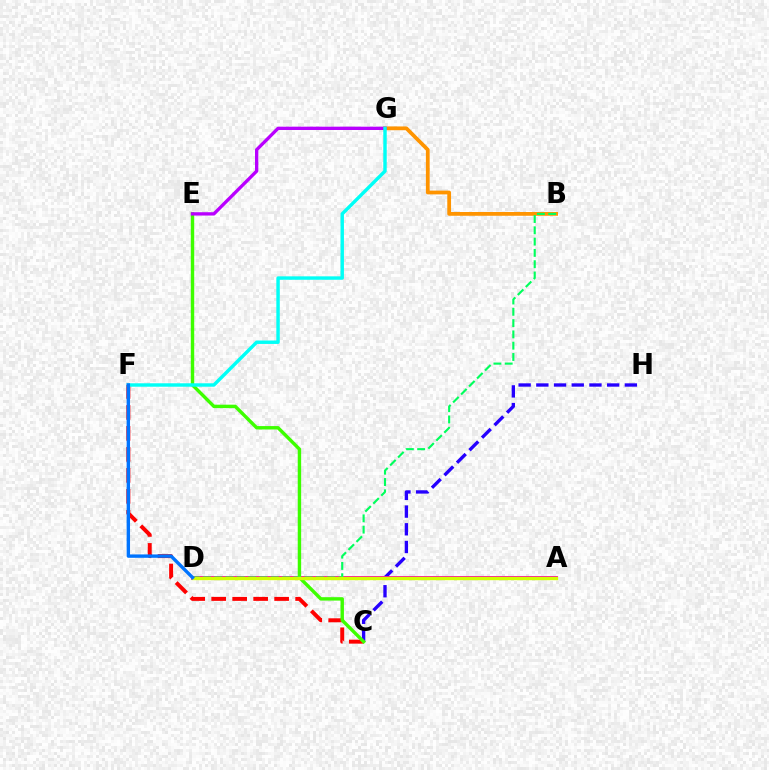{('C', 'H'): [{'color': '#2500ff', 'line_style': 'dashed', 'thickness': 2.4}], ('A', 'D'): [{'color': '#ff00ac', 'line_style': 'solid', 'thickness': 2.81}, {'color': '#d1ff00', 'line_style': 'solid', 'thickness': 2.45}], ('C', 'F'): [{'color': '#ff0000', 'line_style': 'dashed', 'thickness': 2.85}], ('C', 'E'): [{'color': '#3dff00', 'line_style': 'solid', 'thickness': 2.46}], ('B', 'G'): [{'color': '#ff9400', 'line_style': 'solid', 'thickness': 2.72}], ('E', 'G'): [{'color': '#b900ff', 'line_style': 'solid', 'thickness': 2.39}], ('F', 'G'): [{'color': '#00fff6', 'line_style': 'solid', 'thickness': 2.47}], ('B', 'D'): [{'color': '#00ff5c', 'line_style': 'dashed', 'thickness': 1.53}], ('D', 'F'): [{'color': '#0074ff', 'line_style': 'solid', 'thickness': 2.43}]}